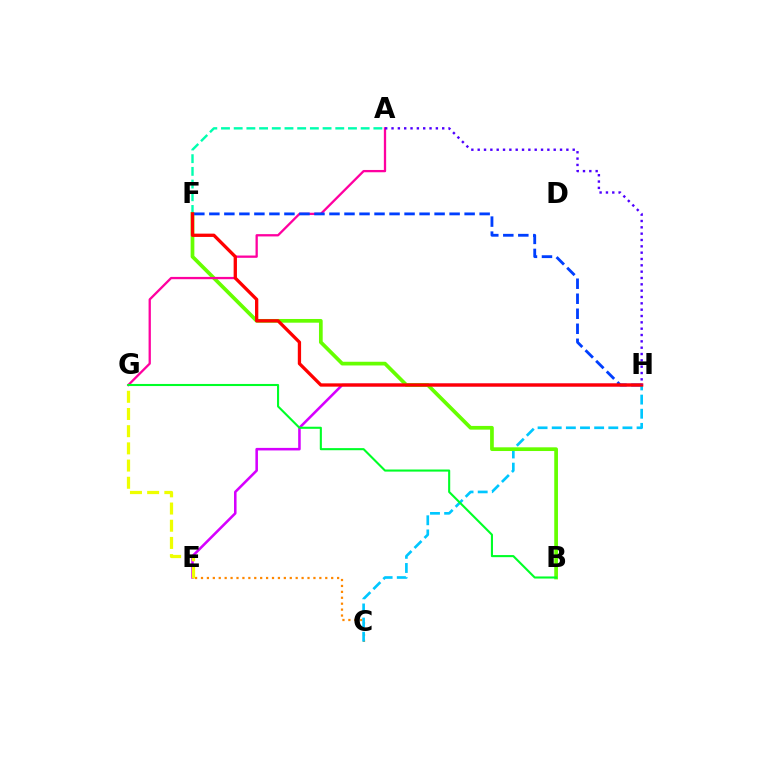{('E', 'H'): [{'color': '#d600ff', 'line_style': 'solid', 'thickness': 1.84}], ('C', 'E'): [{'color': '#ff8800', 'line_style': 'dotted', 'thickness': 1.61}], ('A', 'F'): [{'color': '#00ffaf', 'line_style': 'dashed', 'thickness': 1.72}], ('E', 'G'): [{'color': '#eeff00', 'line_style': 'dashed', 'thickness': 2.34}], ('C', 'H'): [{'color': '#00c7ff', 'line_style': 'dashed', 'thickness': 1.92}], ('B', 'F'): [{'color': '#66ff00', 'line_style': 'solid', 'thickness': 2.67}], ('A', 'G'): [{'color': '#ff00a0', 'line_style': 'solid', 'thickness': 1.65}], ('F', 'H'): [{'color': '#003fff', 'line_style': 'dashed', 'thickness': 2.04}, {'color': '#ff0000', 'line_style': 'solid', 'thickness': 2.37}], ('A', 'H'): [{'color': '#4f00ff', 'line_style': 'dotted', 'thickness': 1.72}], ('B', 'G'): [{'color': '#00ff27', 'line_style': 'solid', 'thickness': 1.51}]}